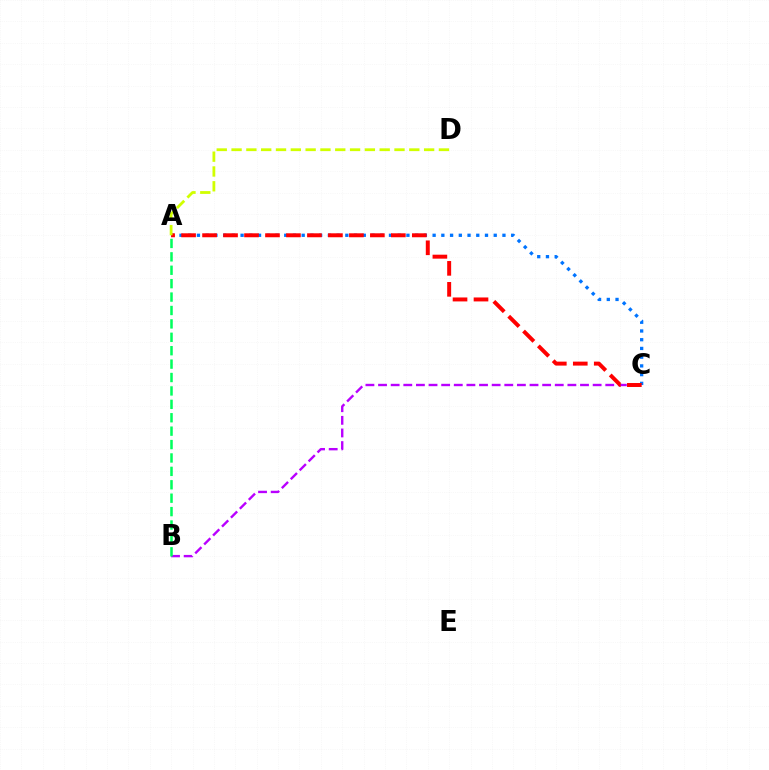{('B', 'C'): [{'color': '#b900ff', 'line_style': 'dashed', 'thickness': 1.71}], ('A', 'C'): [{'color': '#0074ff', 'line_style': 'dotted', 'thickness': 2.37}, {'color': '#ff0000', 'line_style': 'dashed', 'thickness': 2.85}], ('A', 'B'): [{'color': '#00ff5c', 'line_style': 'dashed', 'thickness': 1.82}], ('A', 'D'): [{'color': '#d1ff00', 'line_style': 'dashed', 'thickness': 2.01}]}